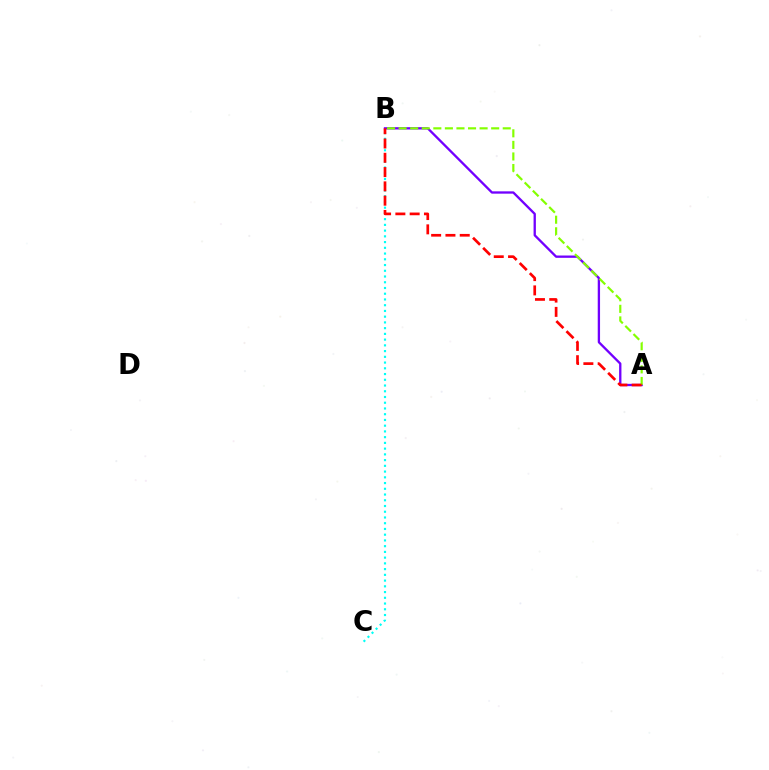{('A', 'B'): [{'color': '#7200ff', 'line_style': 'solid', 'thickness': 1.67}, {'color': '#84ff00', 'line_style': 'dashed', 'thickness': 1.57}, {'color': '#ff0000', 'line_style': 'dashed', 'thickness': 1.94}], ('B', 'C'): [{'color': '#00fff6', 'line_style': 'dotted', 'thickness': 1.56}]}